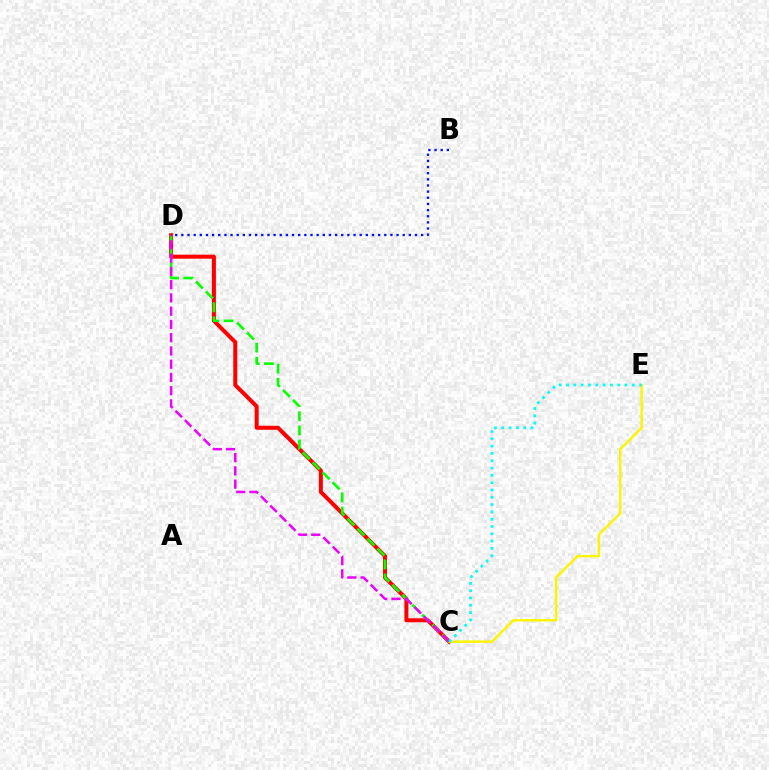{('C', 'D'): [{'color': '#ff0000', 'line_style': 'solid', 'thickness': 2.89}, {'color': '#08ff00', 'line_style': 'dashed', 'thickness': 1.92}, {'color': '#ee00ff', 'line_style': 'dashed', 'thickness': 1.8}], ('C', 'E'): [{'color': '#fcf500', 'line_style': 'solid', 'thickness': 1.77}, {'color': '#00fff6', 'line_style': 'dotted', 'thickness': 1.99}], ('B', 'D'): [{'color': '#0010ff', 'line_style': 'dotted', 'thickness': 1.67}]}